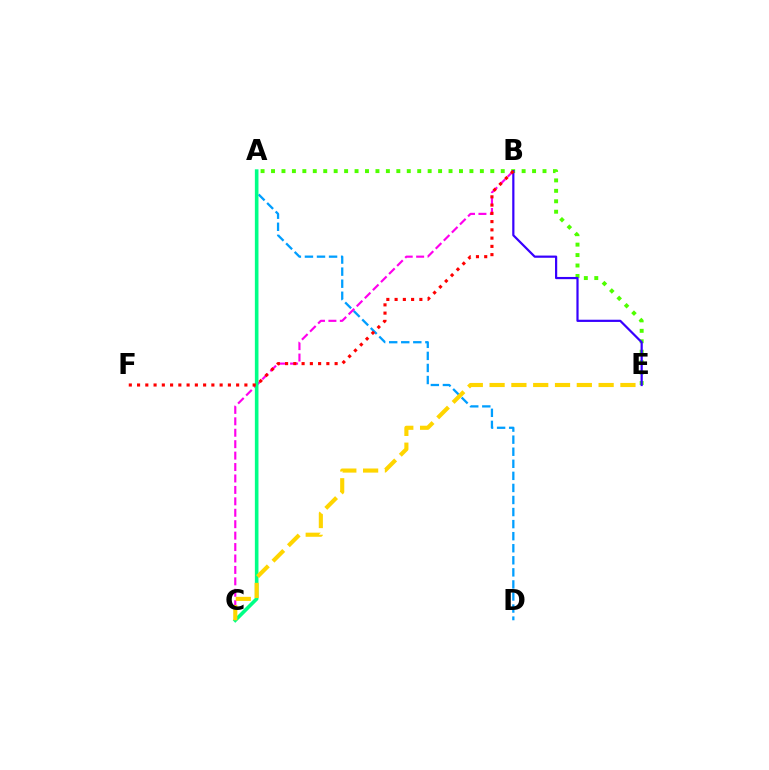{('A', 'D'): [{'color': '#009eff', 'line_style': 'dashed', 'thickness': 1.64}], ('B', 'C'): [{'color': '#ff00ed', 'line_style': 'dashed', 'thickness': 1.55}], ('A', 'E'): [{'color': '#4fff00', 'line_style': 'dotted', 'thickness': 2.84}], ('B', 'E'): [{'color': '#3700ff', 'line_style': 'solid', 'thickness': 1.59}], ('A', 'C'): [{'color': '#00ff86', 'line_style': 'solid', 'thickness': 2.59}], ('B', 'F'): [{'color': '#ff0000', 'line_style': 'dotted', 'thickness': 2.24}], ('C', 'E'): [{'color': '#ffd500', 'line_style': 'dashed', 'thickness': 2.96}]}